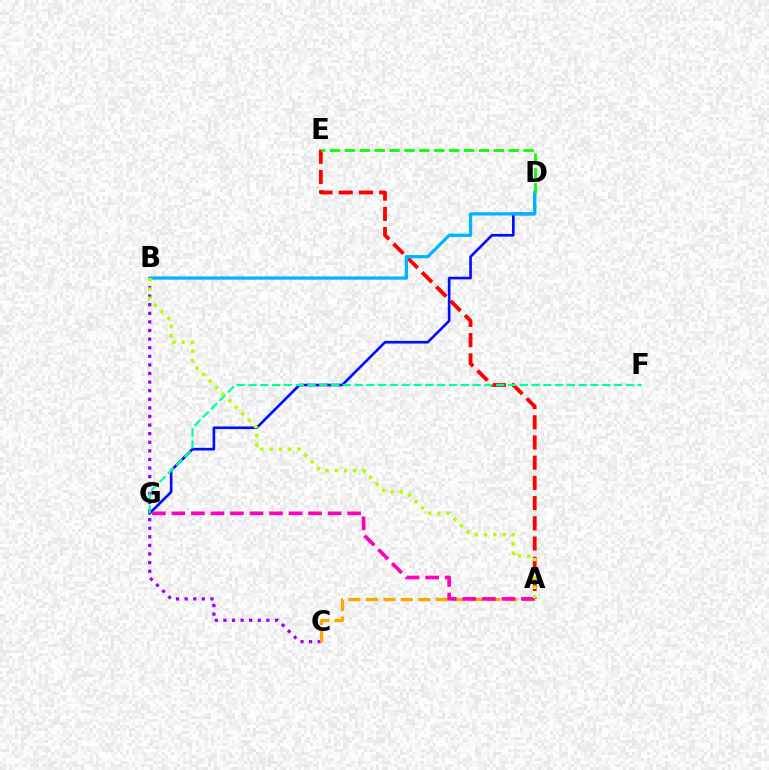{('B', 'C'): [{'color': '#9b00ff', 'line_style': 'dotted', 'thickness': 2.34}], ('A', 'E'): [{'color': '#ff0000', 'line_style': 'dashed', 'thickness': 2.75}], ('D', 'G'): [{'color': '#0010ff', 'line_style': 'solid', 'thickness': 1.91}], ('B', 'D'): [{'color': '#00b5ff', 'line_style': 'solid', 'thickness': 2.34}], ('D', 'E'): [{'color': '#08ff00', 'line_style': 'dashed', 'thickness': 2.02}], ('A', 'C'): [{'color': '#ffa500', 'line_style': 'dashed', 'thickness': 2.37}], ('A', 'G'): [{'color': '#ff00bd', 'line_style': 'dashed', 'thickness': 2.65}], ('F', 'G'): [{'color': '#00ff9d', 'line_style': 'dashed', 'thickness': 1.6}], ('A', 'B'): [{'color': '#b3ff00', 'line_style': 'dotted', 'thickness': 2.51}]}